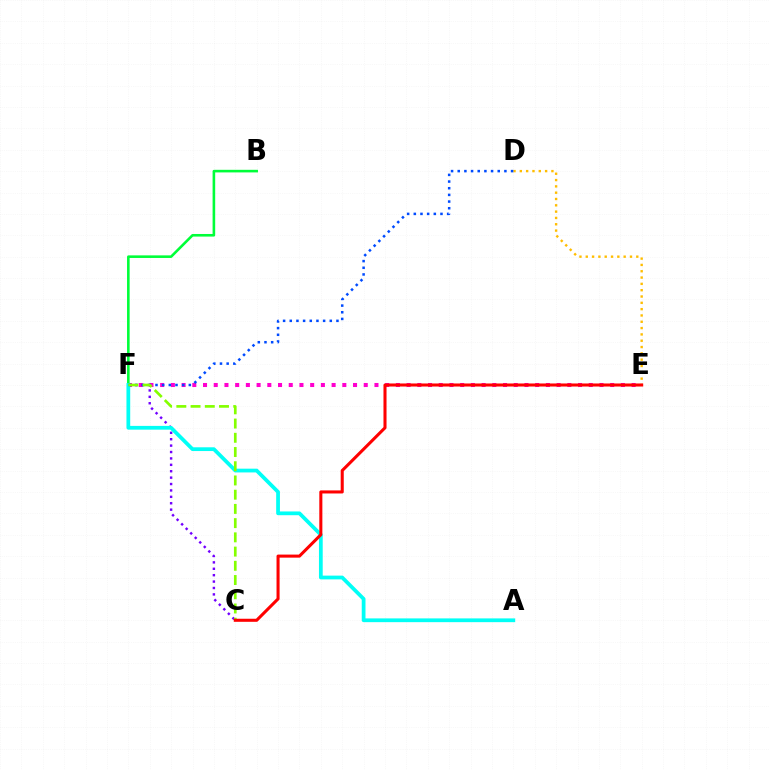{('E', 'F'): [{'color': '#ff00cf', 'line_style': 'dotted', 'thickness': 2.91}], ('D', 'E'): [{'color': '#ffbd00', 'line_style': 'dotted', 'thickness': 1.72}], ('C', 'F'): [{'color': '#7200ff', 'line_style': 'dotted', 'thickness': 1.74}, {'color': '#84ff00', 'line_style': 'dashed', 'thickness': 1.93}], ('B', 'F'): [{'color': '#00ff39', 'line_style': 'solid', 'thickness': 1.87}], ('A', 'F'): [{'color': '#00fff6', 'line_style': 'solid', 'thickness': 2.7}], ('D', 'F'): [{'color': '#004bff', 'line_style': 'dotted', 'thickness': 1.81}], ('C', 'E'): [{'color': '#ff0000', 'line_style': 'solid', 'thickness': 2.2}]}